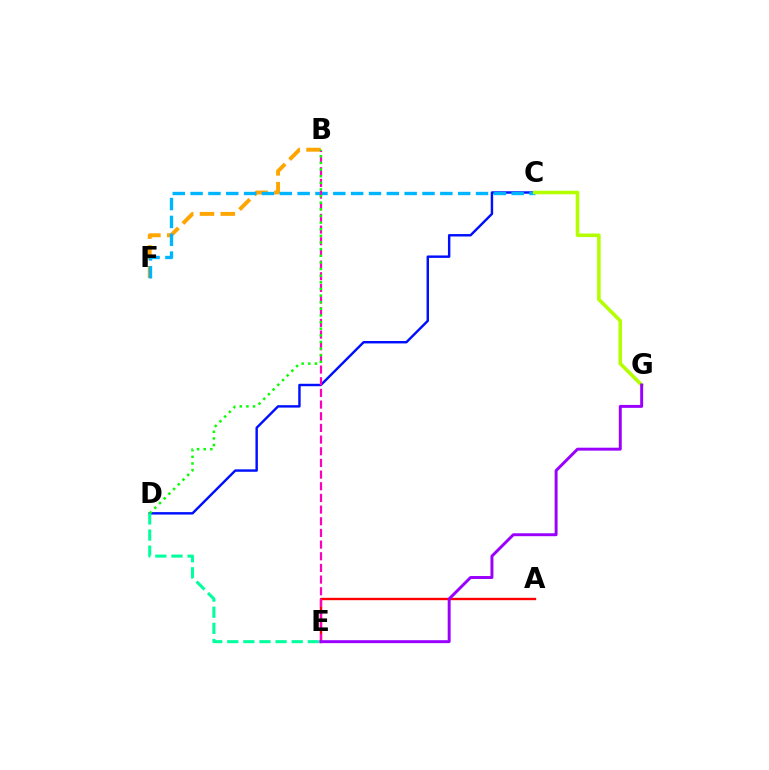{('B', 'F'): [{'color': '#ffa500', 'line_style': 'dashed', 'thickness': 2.83}], ('C', 'D'): [{'color': '#0010ff', 'line_style': 'solid', 'thickness': 1.75}], ('A', 'E'): [{'color': '#ff0000', 'line_style': 'solid', 'thickness': 1.71}], ('C', 'F'): [{'color': '#00b5ff', 'line_style': 'dashed', 'thickness': 2.42}], ('B', 'E'): [{'color': '#ff00bd', 'line_style': 'dashed', 'thickness': 1.59}], ('C', 'G'): [{'color': '#b3ff00', 'line_style': 'solid', 'thickness': 2.57}], ('E', 'G'): [{'color': '#9b00ff', 'line_style': 'solid', 'thickness': 2.12}], ('B', 'D'): [{'color': '#08ff00', 'line_style': 'dotted', 'thickness': 1.8}], ('D', 'E'): [{'color': '#00ff9d', 'line_style': 'dashed', 'thickness': 2.19}]}